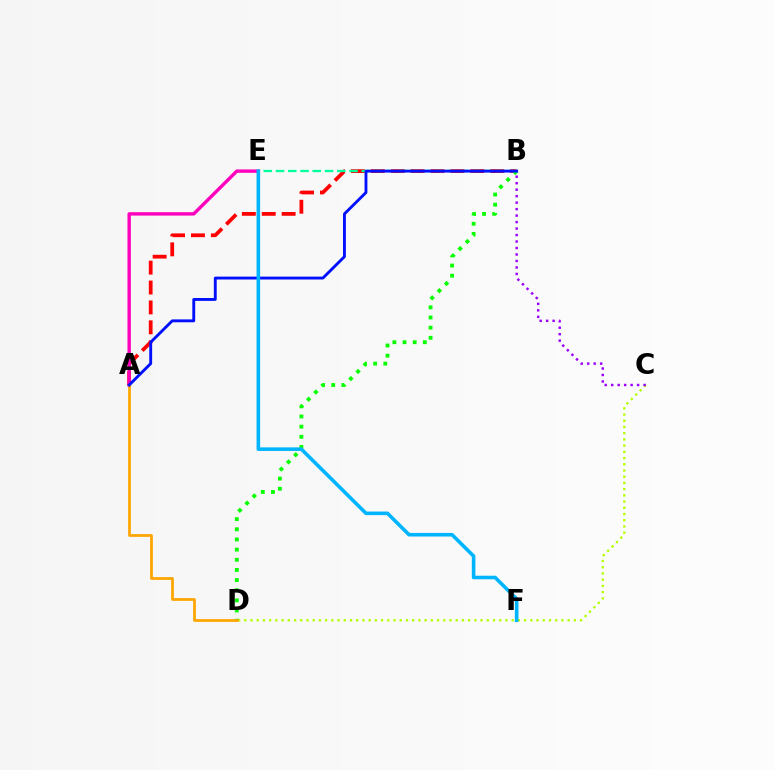{('A', 'B'): [{'color': '#ff0000', 'line_style': 'dashed', 'thickness': 2.7}, {'color': '#0010ff', 'line_style': 'solid', 'thickness': 2.07}], ('C', 'D'): [{'color': '#b3ff00', 'line_style': 'dotted', 'thickness': 1.69}], ('B', 'D'): [{'color': '#08ff00', 'line_style': 'dotted', 'thickness': 2.76}], ('B', 'E'): [{'color': '#00ff9d', 'line_style': 'dashed', 'thickness': 1.66}], ('B', 'C'): [{'color': '#9b00ff', 'line_style': 'dotted', 'thickness': 1.76}], ('A', 'E'): [{'color': '#ff00bd', 'line_style': 'solid', 'thickness': 2.44}], ('A', 'D'): [{'color': '#ffa500', 'line_style': 'solid', 'thickness': 1.97}], ('E', 'F'): [{'color': '#00b5ff', 'line_style': 'solid', 'thickness': 2.58}]}